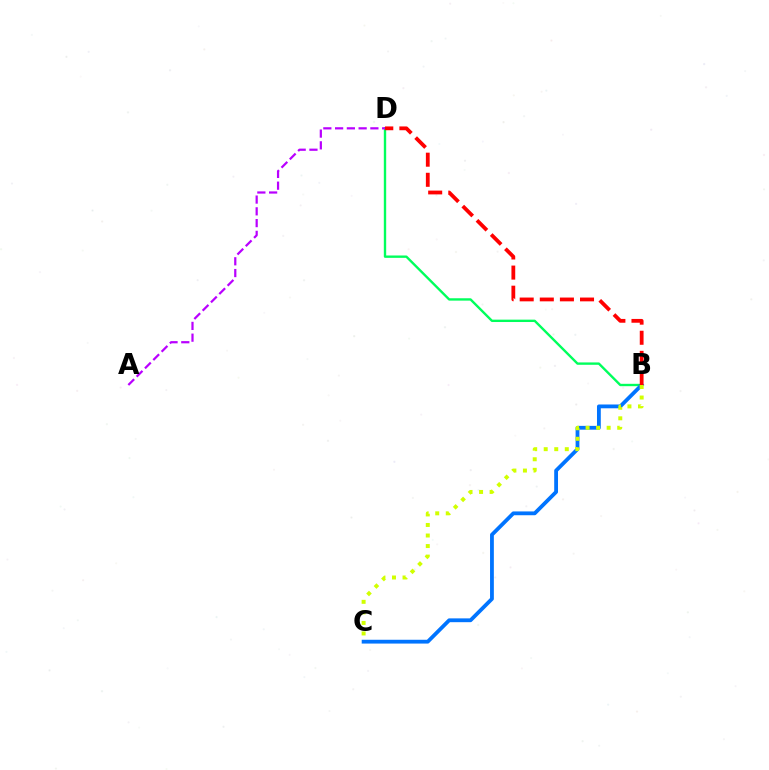{('B', 'D'): [{'color': '#00ff5c', 'line_style': 'solid', 'thickness': 1.71}, {'color': '#ff0000', 'line_style': 'dashed', 'thickness': 2.73}], ('A', 'D'): [{'color': '#b900ff', 'line_style': 'dashed', 'thickness': 1.6}], ('B', 'C'): [{'color': '#0074ff', 'line_style': 'solid', 'thickness': 2.74}, {'color': '#d1ff00', 'line_style': 'dotted', 'thickness': 2.86}]}